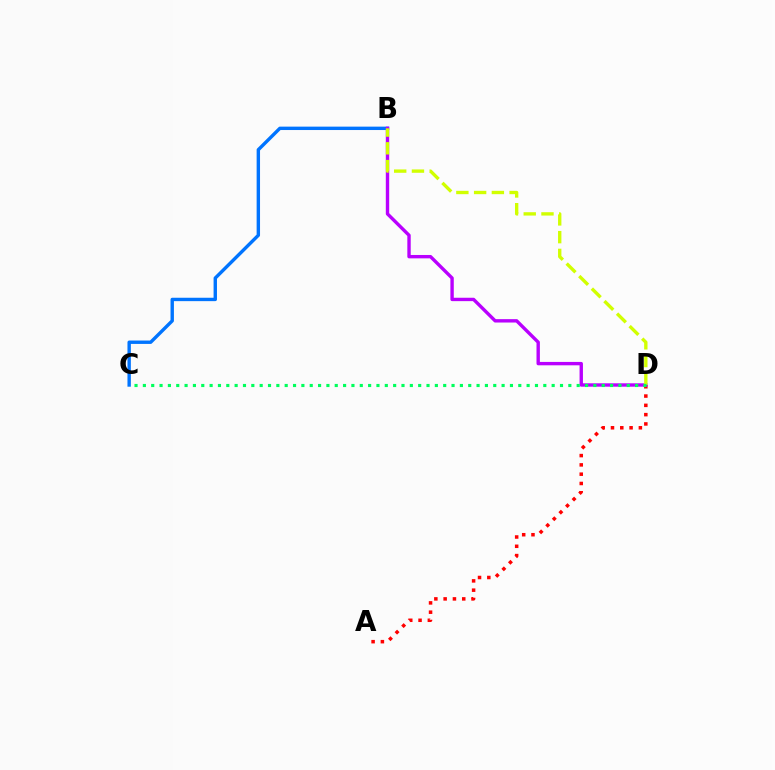{('A', 'D'): [{'color': '#ff0000', 'line_style': 'dotted', 'thickness': 2.53}], ('B', 'C'): [{'color': '#0074ff', 'line_style': 'solid', 'thickness': 2.44}], ('B', 'D'): [{'color': '#b900ff', 'line_style': 'solid', 'thickness': 2.43}, {'color': '#d1ff00', 'line_style': 'dashed', 'thickness': 2.41}], ('C', 'D'): [{'color': '#00ff5c', 'line_style': 'dotted', 'thickness': 2.27}]}